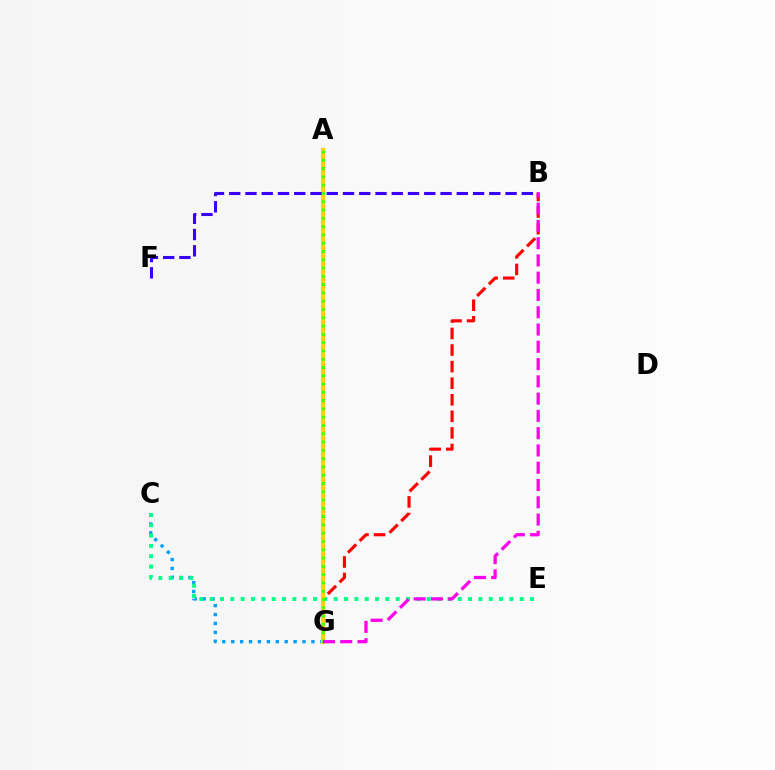{('C', 'G'): [{'color': '#009eff', 'line_style': 'dotted', 'thickness': 2.42}], ('C', 'E'): [{'color': '#00ff86', 'line_style': 'dotted', 'thickness': 2.81}], ('B', 'G'): [{'color': '#ff0000', 'line_style': 'dashed', 'thickness': 2.25}, {'color': '#ff00ed', 'line_style': 'dashed', 'thickness': 2.35}], ('A', 'G'): [{'color': '#ffd500', 'line_style': 'solid', 'thickness': 2.98}, {'color': '#4fff00', 'line_style': 'dotted', 'thickness': 2.25}], ('B', 'F'): [{'color': '#3700ff', 'line_style': 'dashed', 'thickness': 2.21}]}